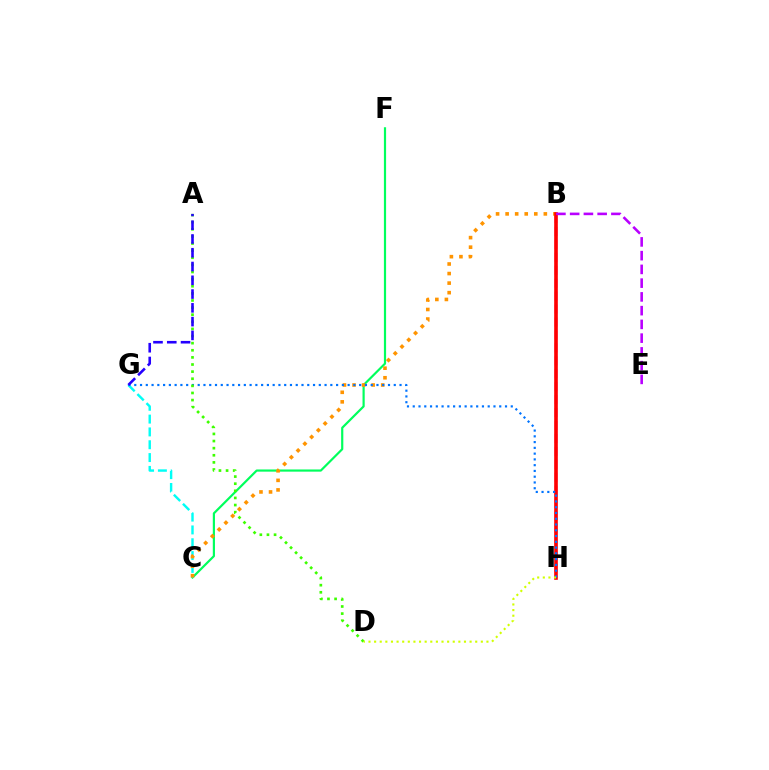{('B', 'H'): [{'color': '#ff00ac', 'line_style': 'dashed', 'thickness': 1.76}, {'color': '#ff0000', 'line_style': 'solid', 'thickness': 2.61}], ('C', 'F'): [{'color': '#00ff5c', 'line_style': 'solid', 'thickness': 1.57}], ('C', 'G'): [{'color': '#00fff6', 'line_style': 'dashed', 'thickness': 1.74}], ('B', 'C'): [{'color': '#ff9400', 'line_style': 'dotted', 'thickness': 2.6}], ('G', 'H'): [{'color': '#0074ff', 'line_style': 'dotted', 'thickness': 1.57}], ('B', 'E'): [{'color': '#b900ff', 'line_style': 'dashed', 'thickness': 1.87}], ('A', 'D'): [{'color': '#3dff00', 'line_style': 'dotted', 'thickness': 1.93}], ('A', 'G'): [{'color': '#2500ff', 'line_style': 'dashed', 'thickness': 1.87}], ('D', 'H'): [{'color': '#d1ff00', 'line_style': 'dotted', 'thickness': 1.53}]}